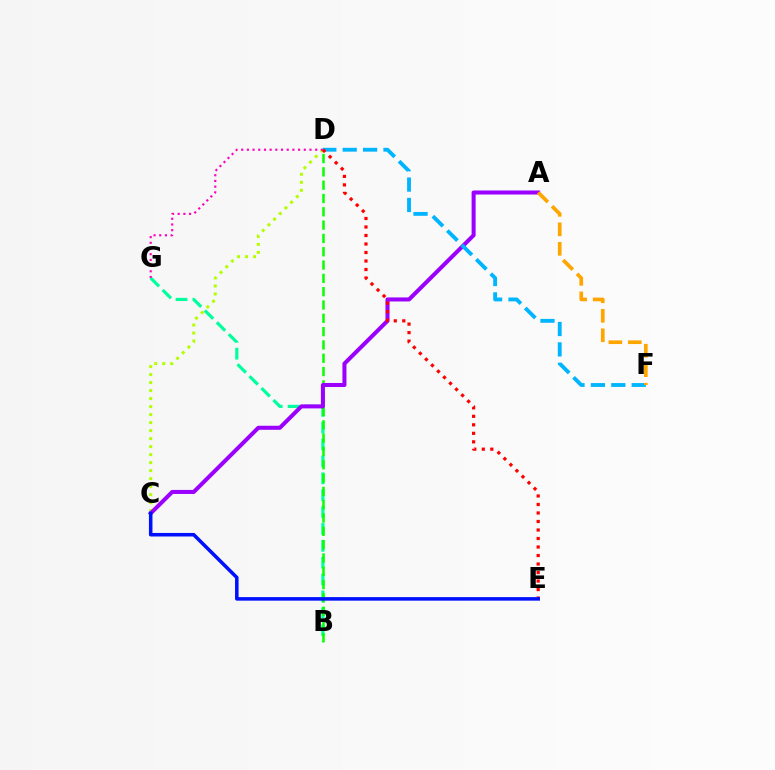{('B', 'G'): [{'color': '#00ff9d', 'line_style': 'dashed', 'thickness': 2.29}], ('B', 'D'): [{'color': '#08ff00', 'line_style': 'dashed', 'thickness': 1.81}], ('C', 'D'): [{'color': '#b3ff00', 'line_style': 'dotted', 'thickness': 2.17}], ('A', 'C'): [{'color': '#9b00ff', 'line_style': 'solid', 'thickness': 2.9}], ('D', 'F'): [{'color': '#00b5ff', 'line_style': 'dashed', 'thickness': 2.77}], ('D', 'E'): [{'color': '#ff0000', 'line_style': 'dotted', 'thickness': 2.31}], ('A', 'F'): [{'color': '#ffa500', 'line_style': 'dashed', 'thickness': 2.65}], ('D', 'G'): [{'color': '#ff00bd', 'line_style': 'dotted', 'thickness': 1.55}], ('C', 'E'): [{'color': '#0010ff', 'line_style': 'solid', 'thickness': 2.54}]}